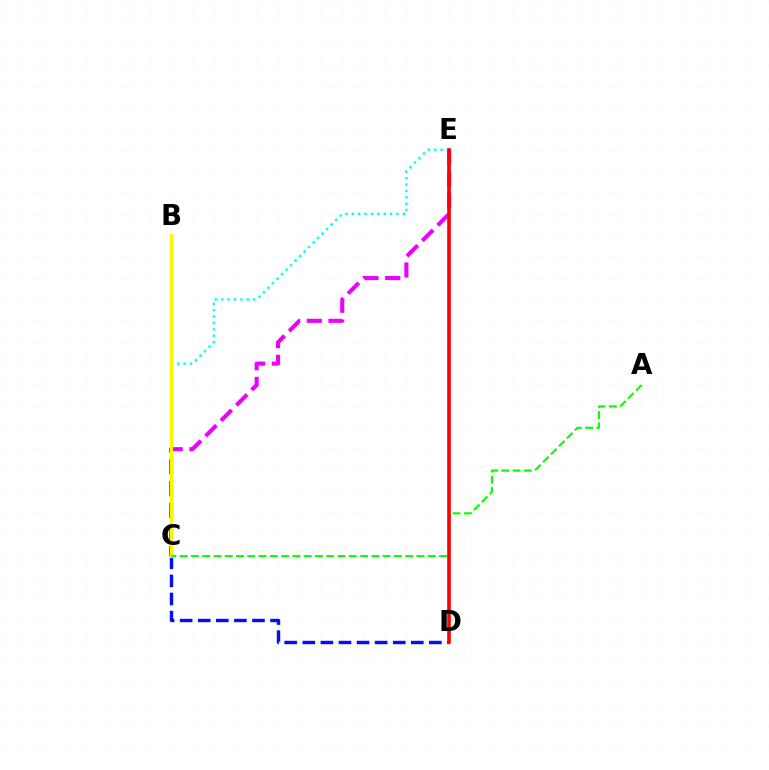{('C', 'E'): [{'color': '#ee00ff', 'line_style': 'dashed', 'thickness': 2.95}, {'color': '#00fff6', 'line_style': 'dotted', 'thickness': 1.73}], ('C', 'D'): [{'color': '#0010ff', 'line_style': 'dashed', 'thickness': 2.46}], ('B', 'C'): [{'color': '#fcf500', 'line_style': 'solid', 'thickness': 2.27}], ('A', 'C'): [{'color': '#08ff00', 'line_style': 'dashed', 'thickness': 1.53}], ('D', 'E'): [{'color': '#ff0000', 'line_style': 'solid', 'thickness': 2.6}]}